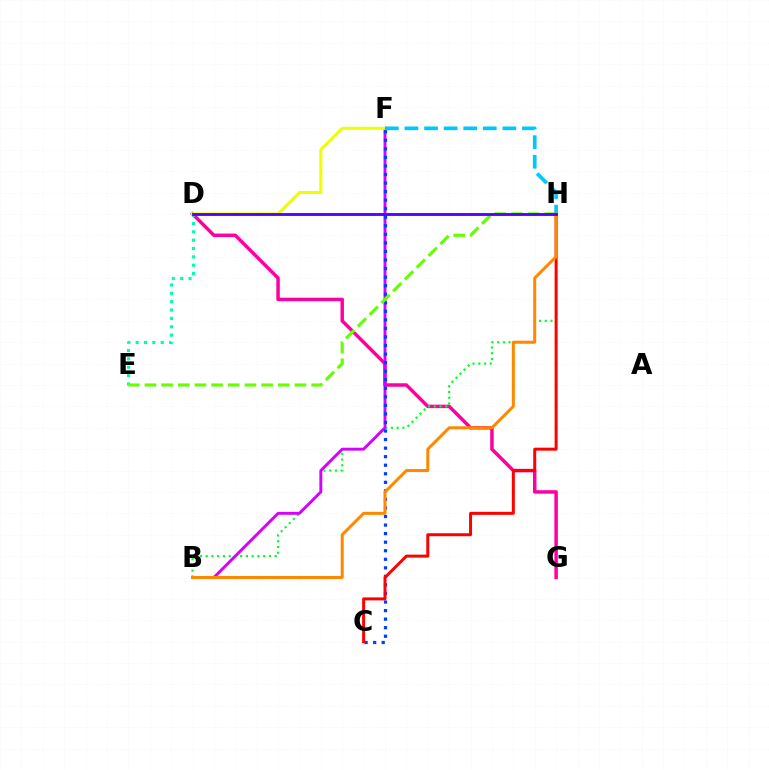{('D', 'G'): [{'color': '#ff00a0', 'line_style': 'solid', 'thickness': 2.5}], ('B', 'H'): [{'color': '#00ff27', 'line_style': 'dotted', 'thickness': 1.56}, {'color': '#ff8800', 'line_style': 'solid', 'thickness': 2.17}], ('B', 'F'): [{'color': '#d600ff', 'line_style': 'solid', 'thickness': 2.09}], ('C', 'F'): [{'color': '#003fff', 'line_style': 'dotted', 'thickness': 2.32}], ('D', 'E'): [{'color': '#00ffaf', 'line_style': 'dotted', 'thickness': 2.27}], ('C', 'H'): [{'color': '#ff0000', 'line_style': 'solid', 'thickness': 2.15}], ('E', 'H'): [{'color': '#66ff00', 'line_style': 'dashed', 'thickness': 2.26}], ('D', 'F'): [{'color': '#eeff00', 'line_style': 'solid', 'thickness': 2.19}], ('F', 'H'): [{'color': '#00c7ff', 'line_style': 'dashed', 'thickness': 2.66}], ('D', 'H'): [{'color': '#4f00ff', 'line_style': 'solid', 'thickness': 2.03}]}